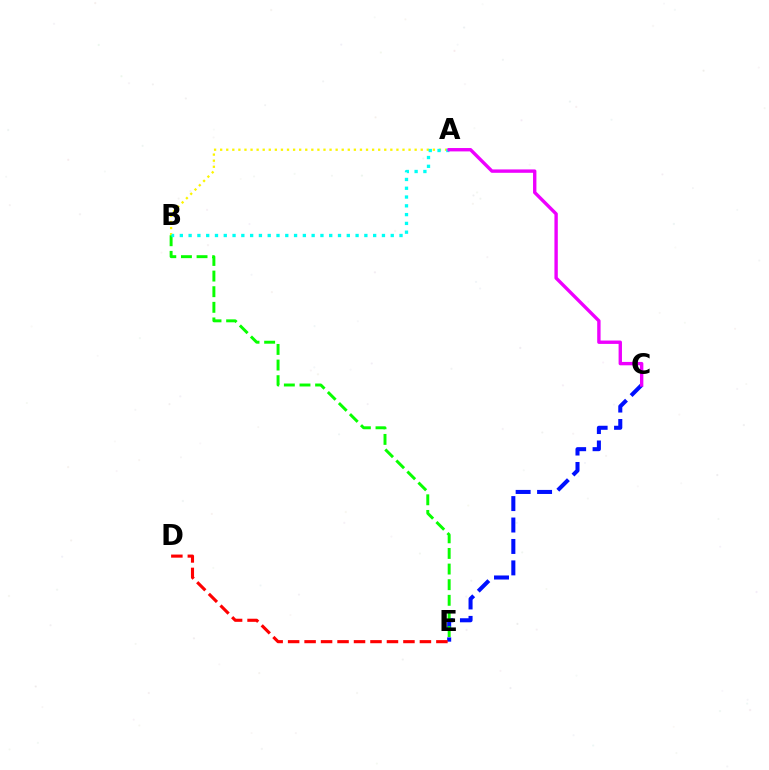{('A', 'B'): [{'color': '#fcf500', 'line_style': 'dotted', 'thickness': 1.65}, {'color': '#00fff6', 'line_style': 'dotted', 'thickness': 2.39}], ('C', 'E'): [{'color': '#0010ff', 'line_style': 'dashed', 'thickness': 2.91}], ('B', 'E'): [{'color': '#08ff00', 'line_style': 'dashed', 'thickness': 2.12}], ('D', 'E'): [{'color': '#ff0000', 'line_style': 'dashed', 'thickness': 2.24}], ('A', 'C'): [{'color': '#ee00ff', 'line_style': 'solid', 'thickness': 2.43}]}